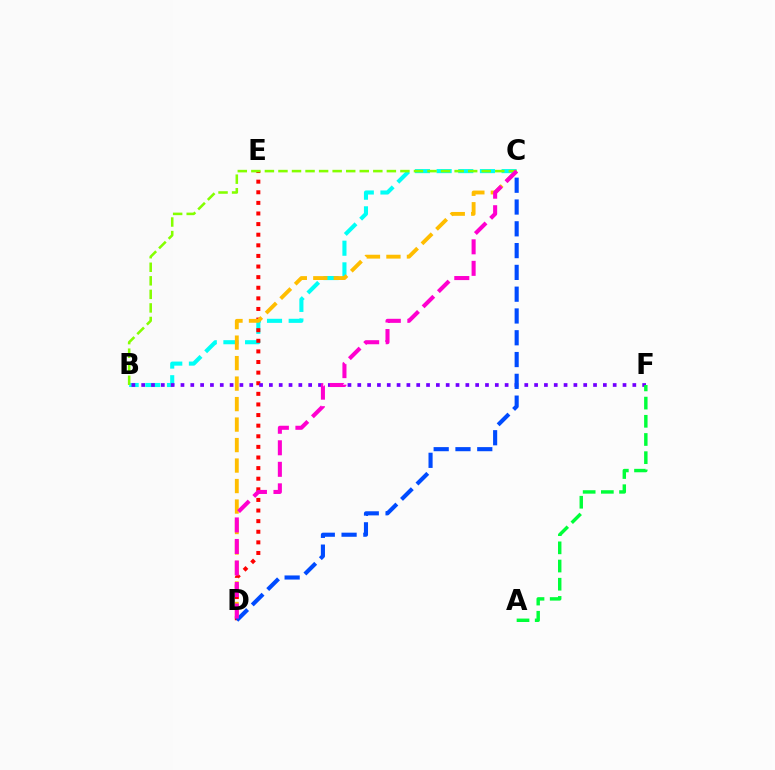{('B', 'C'): [{'color': '#00fff6', 'line_style': 'dashed', 'thickness': 2.94}, {'color': '#84ff00', 'line_style': 'dashed', 'thickness': 1.84}], ('D', 'E'): [{'color': '#ff0000', 'line_style': 'dotted', 'thickness': 2.88}], ('B', 'F'): [{'color': '#7200ff', 'line_style': 'dotted', 'thickness': 2.67}], ('C', 'D'): [{'color': '#004bff', 'line_style': 'dashed', 'thickness': 2.96}, {'color': '#ffbd00', 'line_style': 'dashed', 'thickness': 2.78}, {'color': '#ff00cf', 'line_style': 'dashed', 'thickness': 2.92}], ('A', 'F'): [{'color': '#00ff39', 'line_style': 'dashed', 'thickness': 2.47}]}